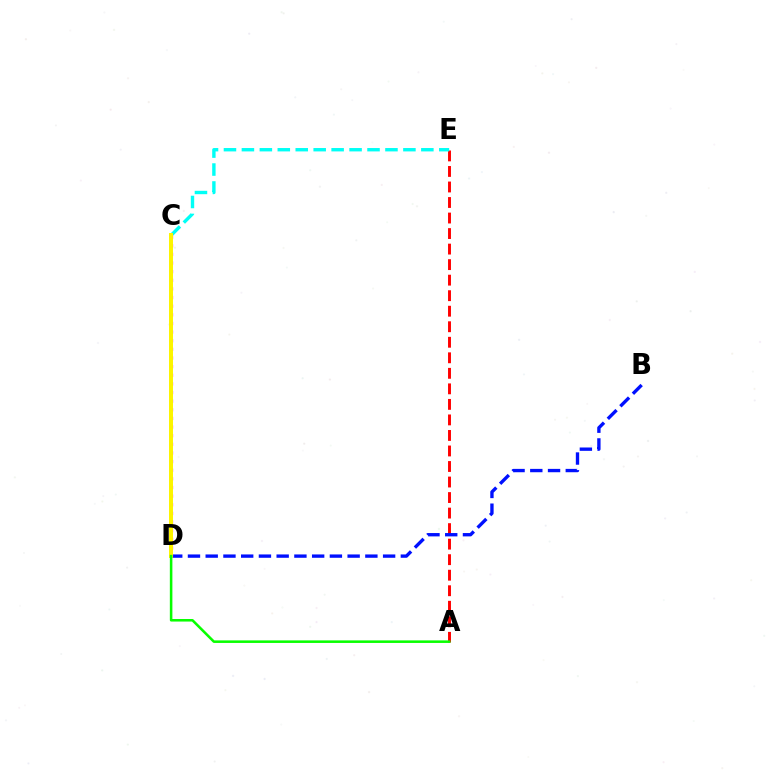{('A', 'E'): [{'color': '#ff0000', 'line_style': 'dashed', 'thickness': 2.11}], ('B', 'D'): [{'color': '#0010ff', 'line_style': 'dashed', 'thickness': 2.41}], ('C', 'E'): [{'color': '#00fff6', 'line_style': 'dashed', 'thickness': 2.44}], ('C', 'D'): [{'color': '#ee00ff', 'line_style': 'dotted', 'thickness': 2.35}, {'color': '#fcf500', 'line_style': 'solid', 'thickness': 2.87}], ('A', 'D'): [{'color': '#08ff00', 'line_style': 'solid', 'thickness': 1.84}]}